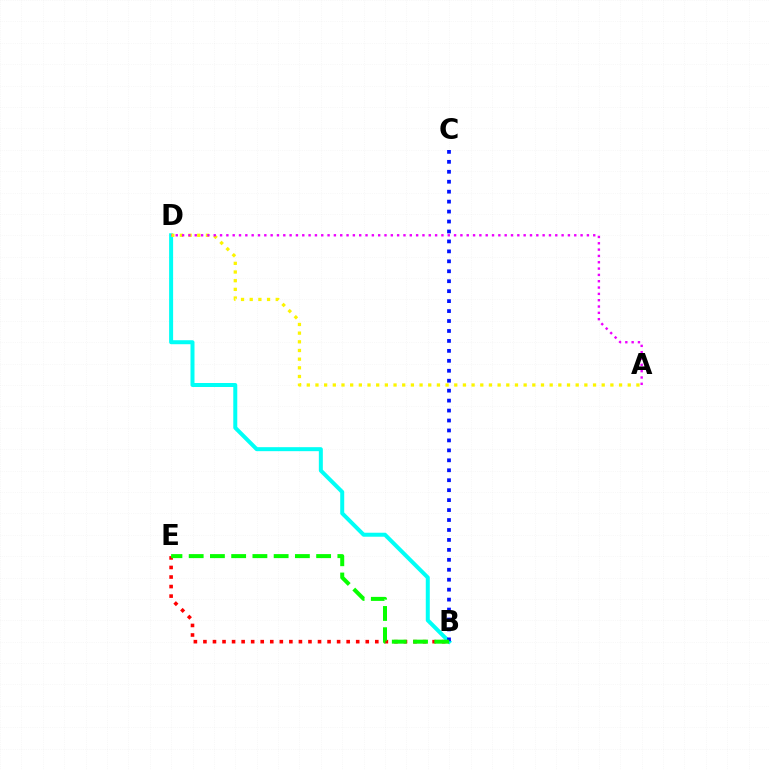{('B', 'E'): [{'color': '#ff0000', 'line_style': 'dotted', 'thickness': 2.59}, {'color': '#08ff00', 'line_style': 'dashed', 'thickness': 2.89}], ('B', 'D'): [{'color': '#00fff6', 'line_style': 'solid', 'thickness': 2.88}], ('A', 'D'): [{'color': '#fcf500', 'line_style': 'dotted', 'thickness': 2.36}, {'color': '#ee00ff', 'line_style': 'dotted', 'thickness': 1.72}], ('B', 'C'): [{'color': '#0010ff', 'line_style': 'dotted', 'thickness': 2.7}]}